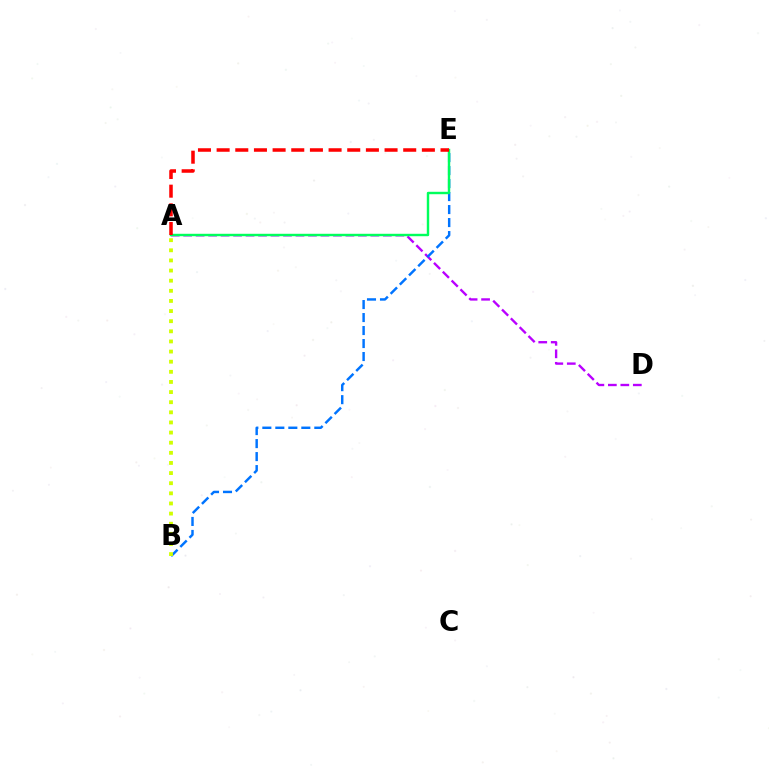{('A', 'D'): [{'color': '#b900ff', 'line_style': 'dashed', 'thickness': 1.7}], ('B', 'E'): [{'color': '#0074ff', 'line_style': 'dashed', 'thickness': 1.77}], ('A', 'E'): [{'color': '#00ff5c', 'line_style': 'solid', 'thickness': 1.74}, {'color': '#ff0000', 'line_style': 'dashed', 'thickness': 2.53}], ('A', 'B'): [{'color': '#d1ff00', 'line_style': 'dotted', 'thickness': 2.75}]}